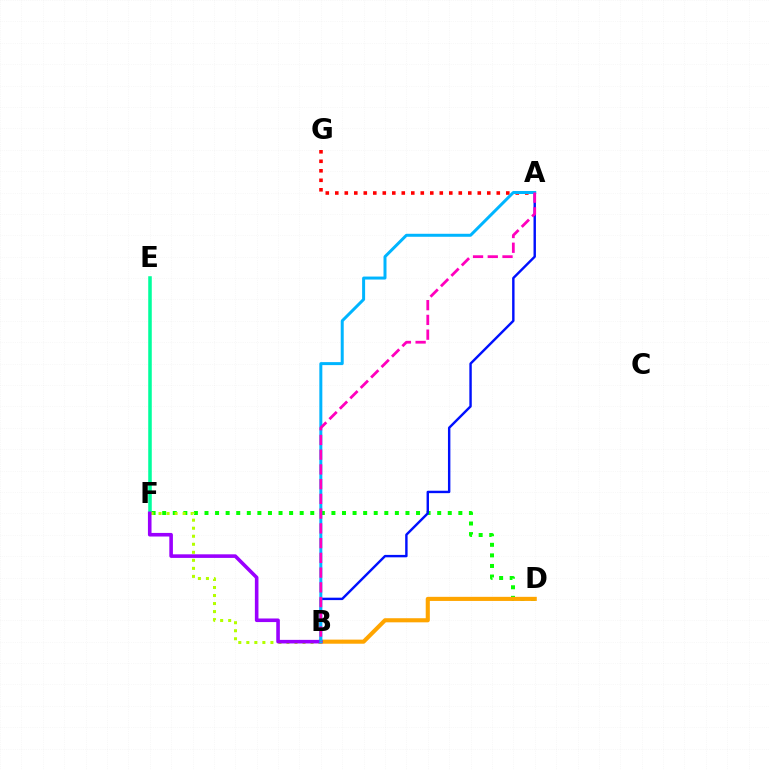{('E', 'F'): [{'color': '#00ff9d', 'line_style': 'solid', 'thickness': 2.56}], ('D', 'F'): [{'color': '#08ff00', 'line_style': 'dotted', 'thickness': 2.87}], ('A', 'G'): [{'color': '#ff0000', 'line_style': 'dotted', 'thickness': 2.58}], ('B', 'D'): [{'color': '#ffa500', 'line_style': 'solid', 'thickness': 2.95}], ('B', 'F'): [{'color': '#b3ff00', 'line_style': 'dotted', 'thickness': 2.18}, {'color': '#9b00ff', 'line_style': 'solid', 'thickness': 2.59}], ('A', 'B'): [{'color': '#0010ff', 'line_style': 'solid', 'thickness': 1.74}, {'color': '#00b5ff', 'line_style': 'solid', 'thickness': 2.15}, {'color': '#ff00bd', 'line_style': 'dashed', 'thickness': 2.0}]}